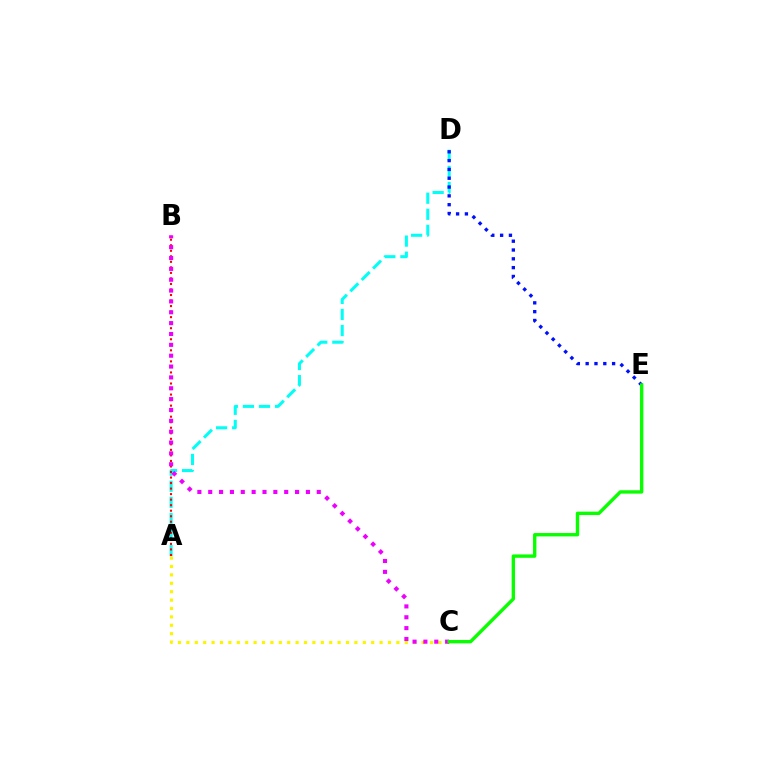{('A', 'D'): [{'color': '#00fff6', 'line_style': 'dashed', 'thickness': 2.18}], ('A', 'C'): [{'color': '#fcf500', 'line_style': 'dotted', 'thickness': 2.28}], ('A', 'B'): [{'color': '#ff0000', 'line_style': 'dotted', 'thickness': 1.5}], ('D', 'E'): [{'color': '#0010ff', 'line_style': 'dotted', 'thickness': 2.39}], ('B', 'C'): [{'color': '#ee00ff', 'line_style': 'dotted', 'thickness': 2.95}], ('C', 'E'): [{'color': '#08ff00', 'line_style': 'solid', 'thickness': 2.43}]}